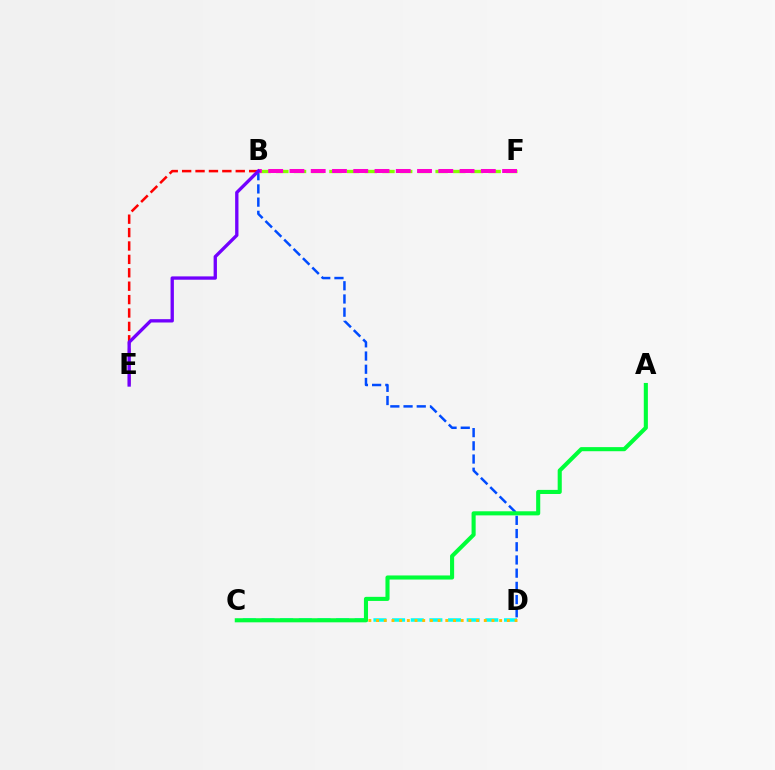{('B', 'D'): [{'color': '#004bff', 'line_style': 'dashed', 'thickness': 1.79}], ('B', 'F'): [{'color': '#84ff00', 'line_style': 'dashed', 'thickness': 2.4}, {'color': '#ff00cf', 'line_style': 'dashed', 'thickness': 2.89}], ('B', 'E'): [{'color': '#ff0000', 'line_style': 'dashed', 'thickness': 1.82}, {'color': '#7200ff', 'line_style': 'solid', 'thickness': 2.4}], ('C', 'D'): [{'color': '#00fff6', 'line_style': 'dashed', 'thickness': 2.53}, {'color': '#ffbd00', 'line_style': 'dotted', 'thickness': 2.09}], ('A', 'C'): [{'color': '#00ff39', 'line_style': 'solid', 'thickness': 2.95}]}